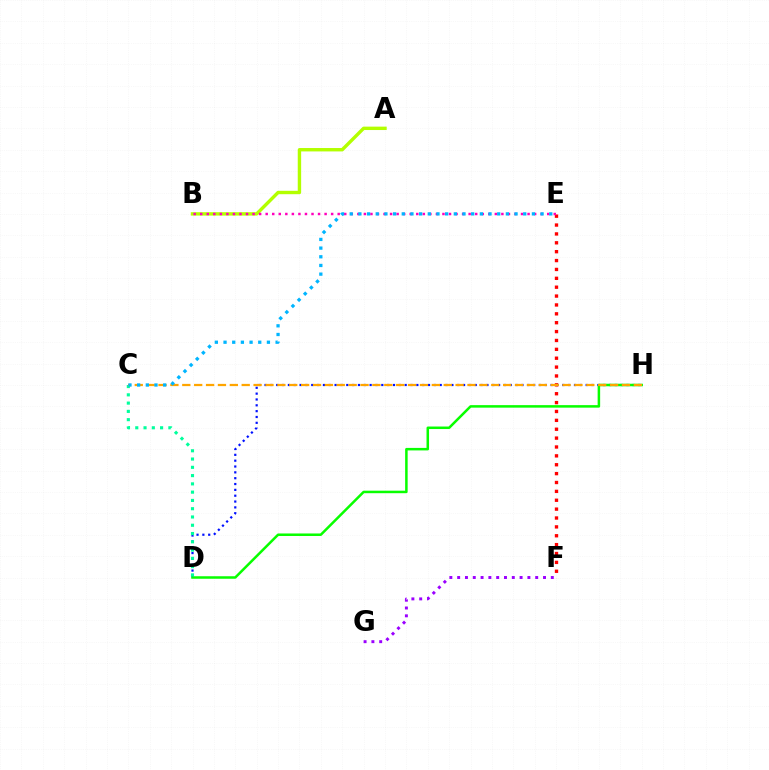{('E', 'F'): [{'color': '#ff0000', 'line_style': 'dotted', 'thickness': 2.41}], ('A', 'B'): [{'color': '#b3ff00', 'line_style': 'solid', 'thickness': 2.45}], ('F', 'G'): [{'color': '#9b00ff', 'line_style': 'dotted', 'thickness': 2.12}], ('D', 'H'): [{'color': '#0010ff', 'line_style': 'dotted', 'thickness': 1.59}, {'color': '#08ff00', 'line_style': 'solid', 'thickness': 1.81}], ('C', 'D'): [{'color': '#00ff9d', 'line_style': 'dotted', 'thickness': 2.25}], ('B', 'E'): [{'color': '#ff00bd', 'line_style': 'dotted', 'thickness': 1.78}], ('C', 'H'): [{'color': '#ffa500', 'line_style': 'dashed', 'thickness': 1.61}], ('C', 'E'): [{'color': '#00b5ff', 'line_style': 'dotted', 'thickness': 2.36}]}